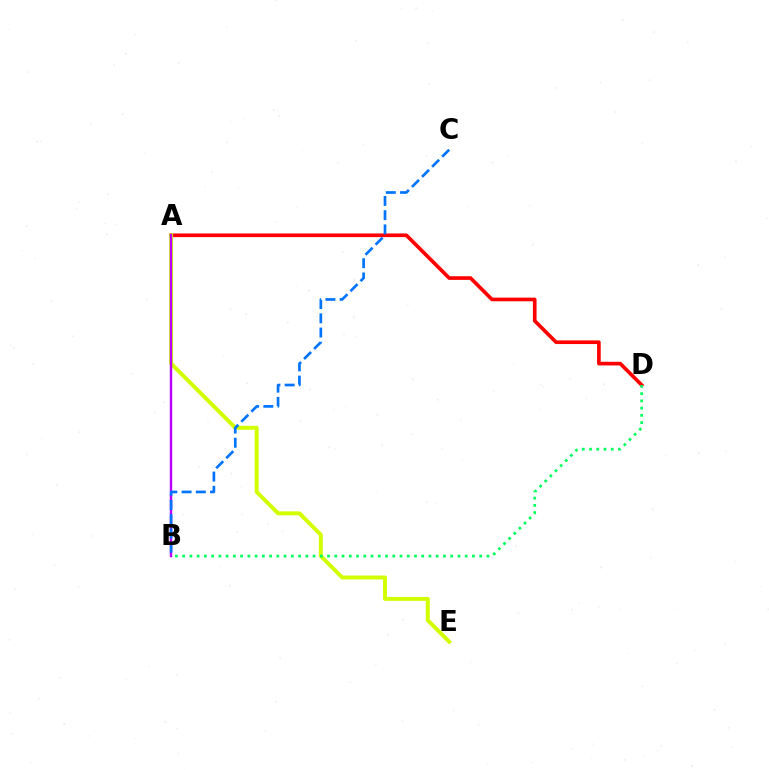{('A', 'D'): [{'color': '#ff0000', 'line_style': 'solid', 'thickness': 2.64}], ('A', 'E'): [{'color': '#d1ff00', 'line_style': 'solid', 'thickness': 2.85}], ('A', 'B'): [{'color': '#b900ff', 'line_style': 'solid', 'thickness': 1.72}], ('B', 'D'): [{'color': '#00ff5c', 'line_style': 'dotted', 'thickness': 1.97}], ('B', 'C'): [{'color': '#0074ff', 'line_style': 'dashed', 'thickness': 1.93}]}